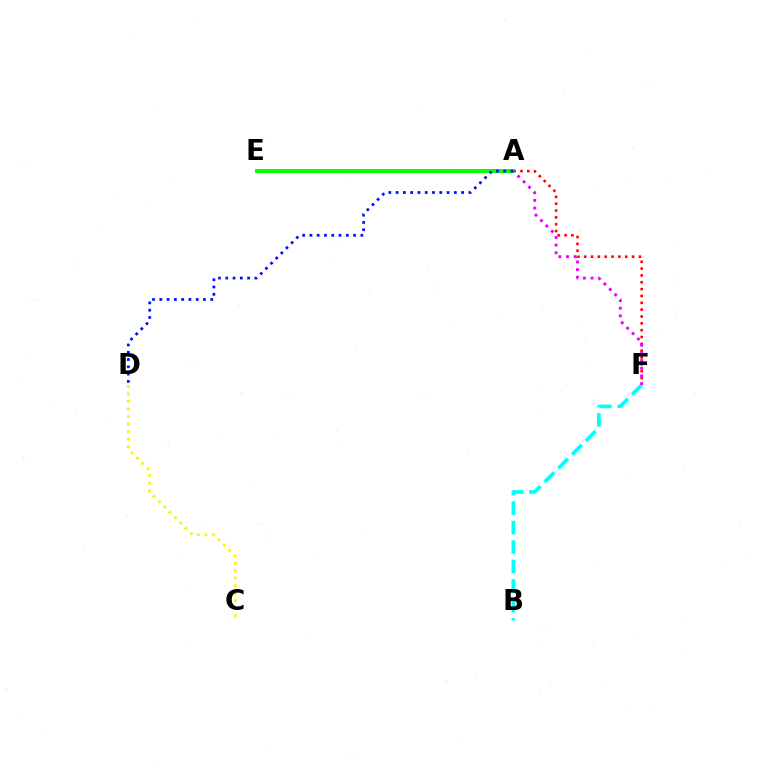{('A', 'F'): [{'color': '#ff0000', 'line_style': 'dotted', 'thickness': 1.86}, {'color': '#ee00ff', 'line_style': 'dotted', 'thickness': 2.08}], ('A', 'E'): [{'color': '#08ff00', 'line_style': 'solid', 'thickness': 2.88}], ('B', 'F'): [{'color': '#00fff6', 'line_style': 'dashed', 'thickness': 2.64}], ('C', 'D'): [{'color': '#fcf500', 'line_style': 'dotted', 'thickness': 2.05}], ('A', 'D'): [{'color': '#0010ff', 'line_style': 'dotted', 'thickness': 1.98}]}